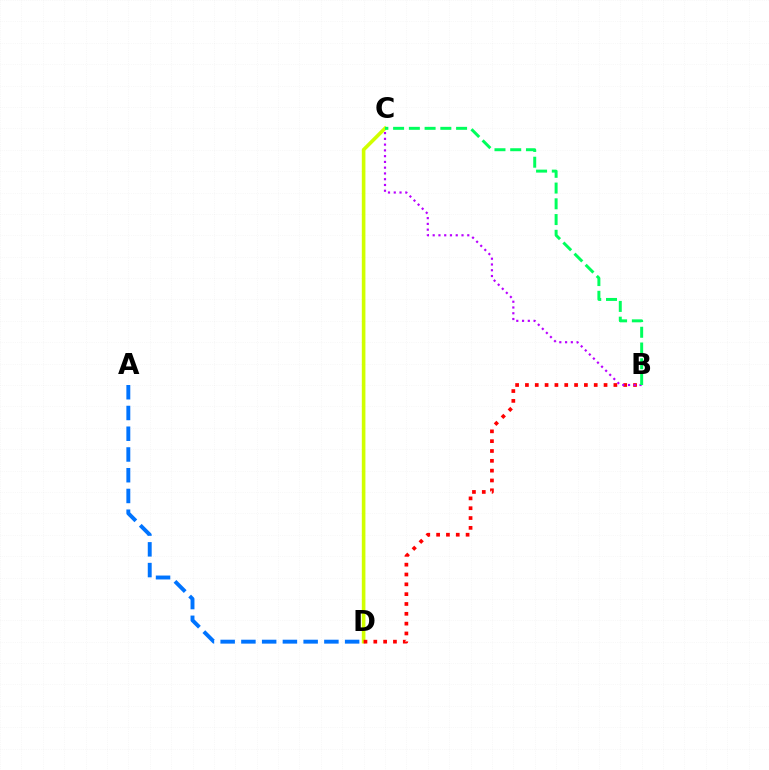{('C', 'D'): [{'color': '#d1ff00', 'line_style': 'solid', 'thickness': 2.59}], ('B', 'D'): [{'color': '#ff0000', 'line_style': 'dotted', 'thickness': 2.67}], ('A', 'D'): [{'color': '#0074ff', 'line_style': 'dashed', 'thickness': 2.82}], ('B', 'C'): [{'color': '#b900ff', 'line_style': 'dotted', 'thickness': 1.57}, {'color': '#00ff5c', 'line_style': 'dashed', 'thickness': 2.14}]}